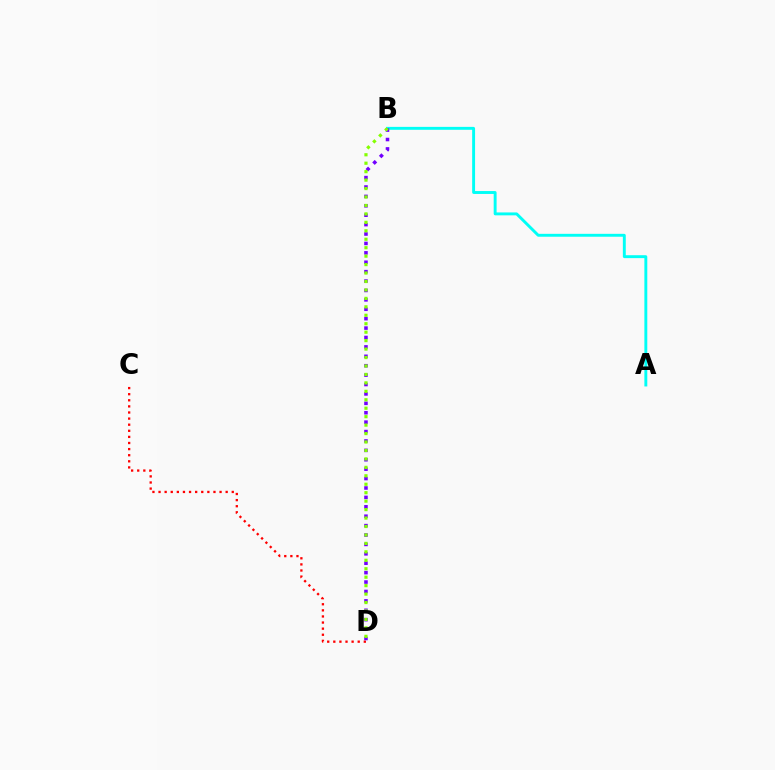{('C', 'D'): [{'color': '#ff0000', 'line_style': 'dotted', 'thickness': 1.66}], ('A', 'B'): [{'color': '#00fff6', 'line_style': 'solid', 'thickness': 2.09}], ('B', 'D'): [{'color': '#7200ff', 'line_style': 'dotted', 'thickness': 2.56}, {'color': '#84ff00', 'line_style': 'dotted', 'thickness': 2.3}]}